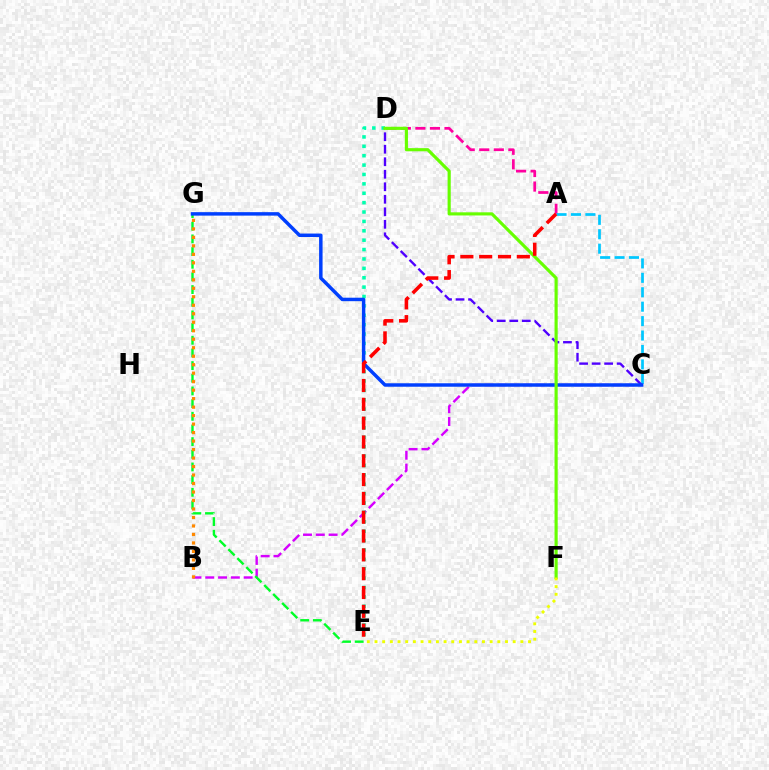{('B', 'C'): [{'color': '#d600ff', 'line_style': 'dashed', 'thickness': 1.74}], ('A', 'D'): [{'color': '#ff00a0', 'line_style': 'dashed', 'thickness': 1.98}], ('D', 'E'): [{'color': '#00ffaf', 'line_style': 'dotted', 'thickness': 2.55}], ('A', 'C'): [{'color': '#00c7ff', 'line_style': 'dashed', 'thickness': 1.96}], ('C', 'D'): [{'color': '#4f00ff', 'line_style': 'dashed', 'thickness': 1.7}], ('E', 'G'): [{'color': '#00ff27', 'line_style': 'dashed', 'thickness': 1.72}], ('C', 'G'): [{'color': '#003fff', 'line_style': 'solid', 'thickness': 2.49}], ('D', 'F'): [{'color': '#66ff00', 'line_style': 'solid', 'thickness': 2.27}], ('E', 'F'): [{'color': '#eeff00', 'line_style': 'dotted', 'thickness': 2.09}], ('A', 'E'): [{'color': '#ff0000', 'line_style': 'dashed', 'thickness': 2.56}], ('B', 'G'): [{'color': '#ff8800', 'line_style': 'dotted', 'thickness': 2.31}]}